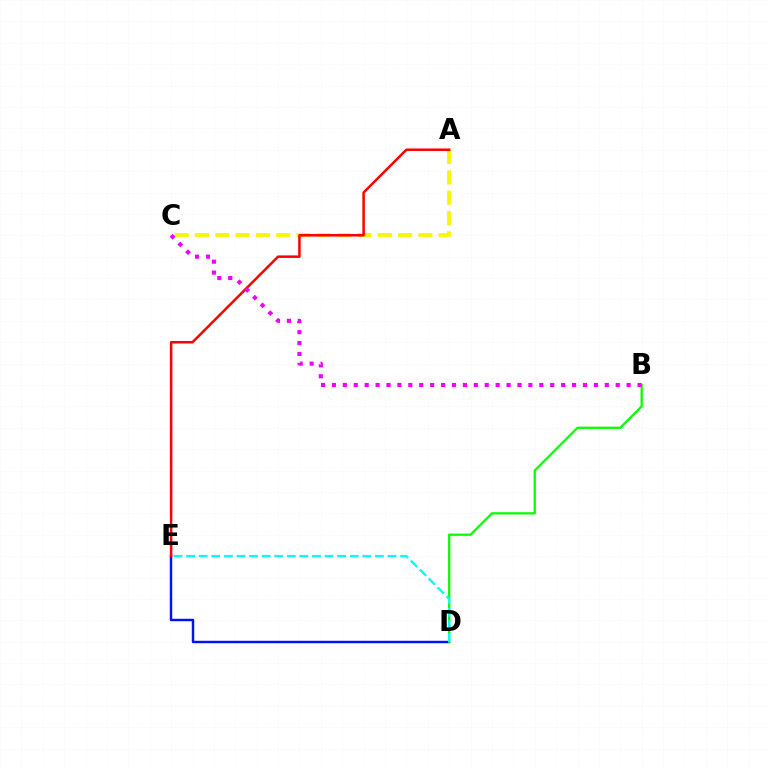{('A', 'C'): [{'color': '#fcf500', 'line_style': 'dashed', 'thickness': 2.76}], ('D', 'E'): [{'color': '#0010ff', 'line_style': 'solid', 'thickness': 1.76}, {'color': '#00fff6', 'line_style': 'dashed', 'thickness': 1.71}], ('B', 'D'): [{'color': '#08ff00', 'line_style': 'solid', 'thickness': 1.64}], ('A', 'E'): [{'color': '#ff0000', 'line_style': 'solid', 'thickness': 1.81}], ('B', 'C'): [{'color': '#ee00ff', 'line_style': 'dotted', 'thickness': 2.97}]}